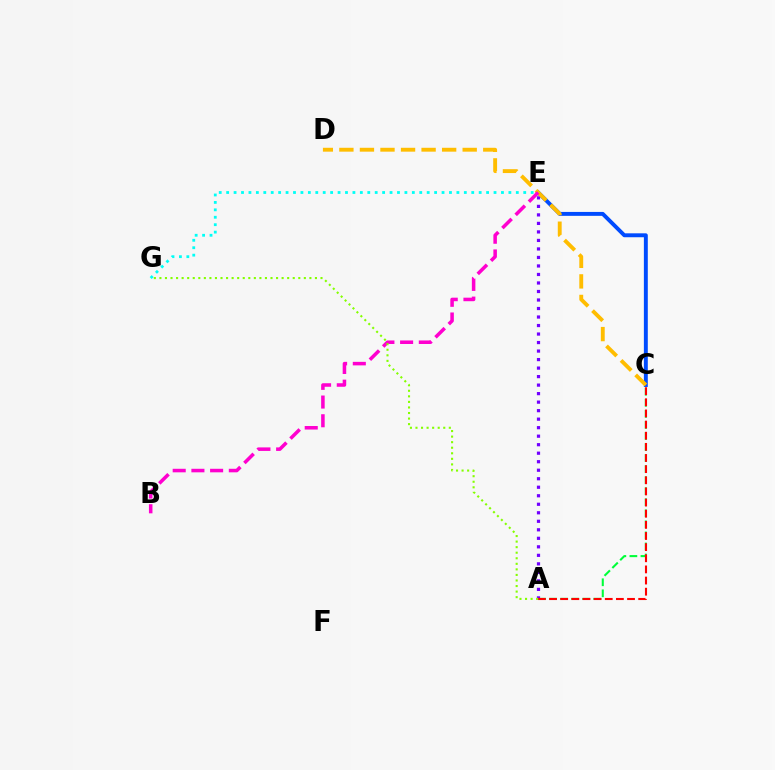{('C', 'E'): [{'color': '#004bff', 'line_style': 'solid', 'thickness': 2.82}], ('A', 'C'): [{'color': '#00ff39', 'line_style': 'dashed', 'thickness': 1.5}, {'color': '#ff0000', 'line_style': 'dashed', 'thickness': 1.51}], ('E', 'G'): [{'color': '#00fff6', 'line_style': 'dotted', 'thickness': 2.02}], ('A', 'E'): [{'color': '#7200ff', 'line_style': 'dotted', 'thickness': 2.31}], ('C', 'D'): [{'color': '#ffbd00', 'line_style': 'dashed', 'thickness': 2.79}], ('B', 'E'): [{'color': '#ff00cf', 'line_style': 'dashed', 'thickness': 2.54}], ('A', 'G'): [{'color': '#84ff00', 'line_style': 'dotted', 'thickness': 1.51}]}